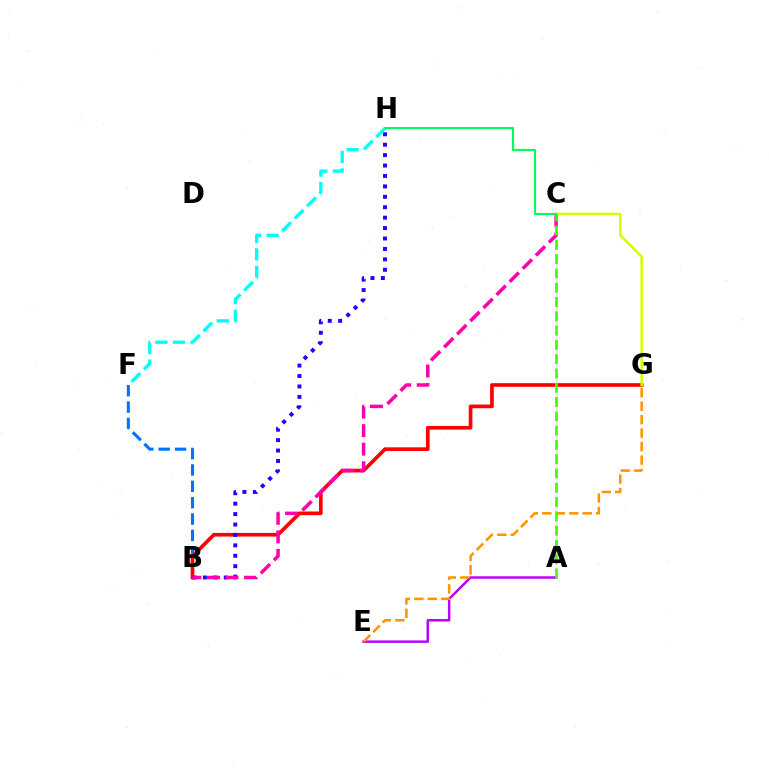{('A', 'E'): [{'color': '#b900ff', 'line_style': 'solid', 'thickness': 1.79}], ('B', 'F'): [{'color': '#0074ff', 'line_style': 'dashed', 'thickness': 2.22}], ('B', 'G'): [{'color': '#ff0000', 'line_style': 'solid', 'thickness': 2.64}], ('B', 'H'): [{'color': '#2500ff', 'line_style': 'dotted', 'thickness': 2.83}], ('E', 'G'): [{'color': '#ff9400', 'line_style': 'dashed', 'thickness': 1.83}], ('B', 'C'): [{'color': '#ff00ac', 'line_style': 'dashed', 'thickness': 2.52}], ('C', 'G'): [{'color': '#d1ff00', 'line_style': 'solid', 'thickness': 1.79}], ('A', 'C'): [{'color': '#3dff00', 'line_style': 'dashed', 'thickness': 1.94}], ('C', 'H'): [{'color': '#00ff5c', 'line_style': 'solid', 'thickness': 1.56}], ('F', 'H'): [{'color': '#00fff6', 'line_style': 'dashed', 'thickness': 2.38}]}